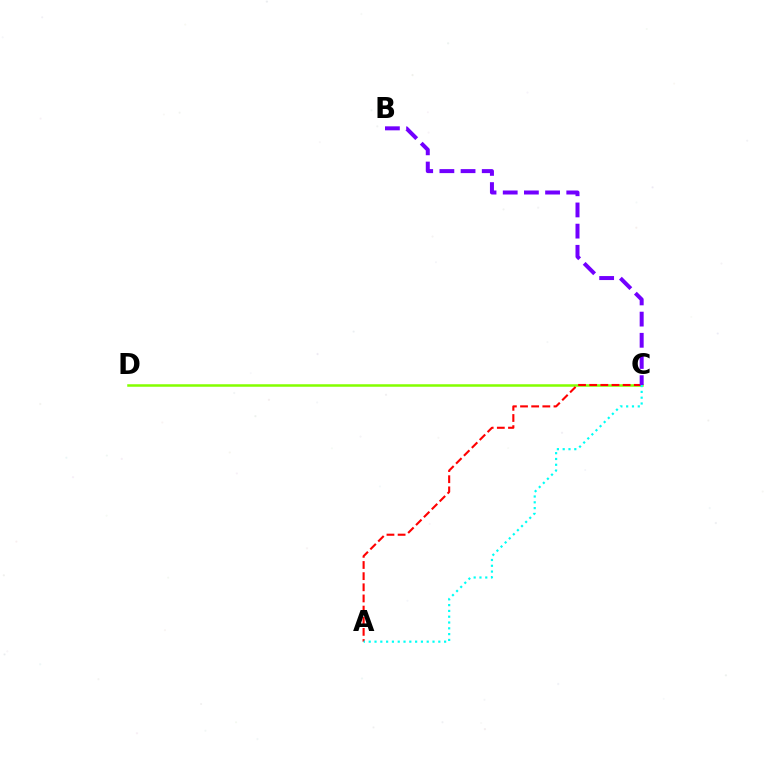{('C', 'D'): [{'color': '#84ff00', 'line_style': 'solid', 'thickness': 1.81}], ('A', 'C'): [{'color': '#ff0000', 'line_style': 'dashed', 'thickness': 1.51}, {'color': '#00fff6', 'line_style': 'dotted', 'thickness': 1.58}], ('B', 'C'): [{'color': '#7200ff', 'line_style': 'dashed', 'thickness': 2.88}]}